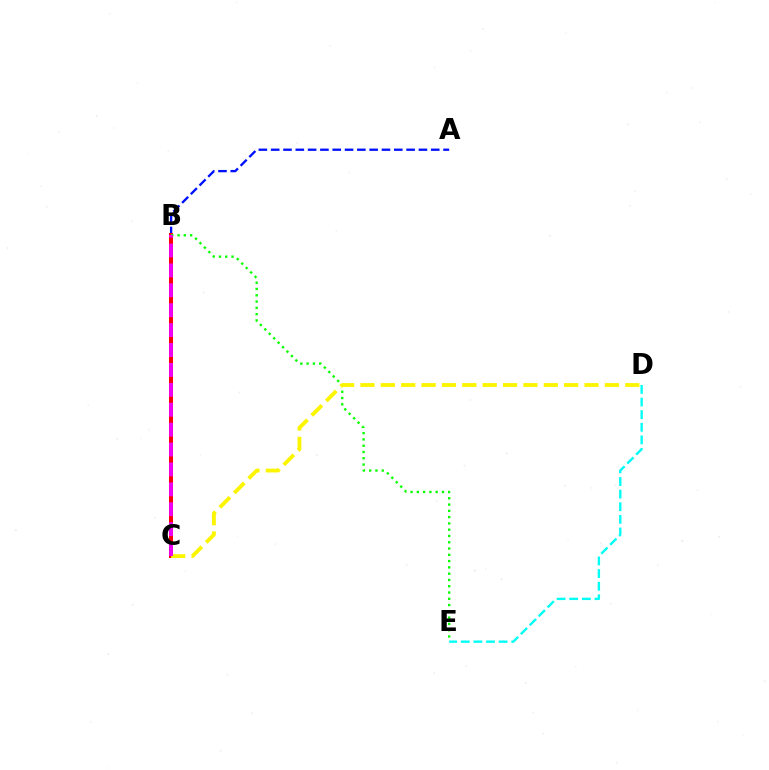{('A', 'B'): [{'color': '#0010ff', 'line_style': 'dashed', 'thickness': 1.67}], ('B', 'C'): [{'color': '#ff0000', 'line_style': 'solid', 'thickness': 2.88}, {'color': '#ee00ff', 'line_style': 'dashed', 'thickness': 2.7}], ('B', 'E'): [{'color': '#08ff00', 'line_style': 'dotted', 'thickness': 1.71}], ('C', 'D'): [{'color': '#fcf500', 'line_style': 'dashed', 'thickness': 2.77}], ('D', 'E'): [{'color': '#00fff6', 'line_style': 'dashed', 'thickness': 1.71}]}